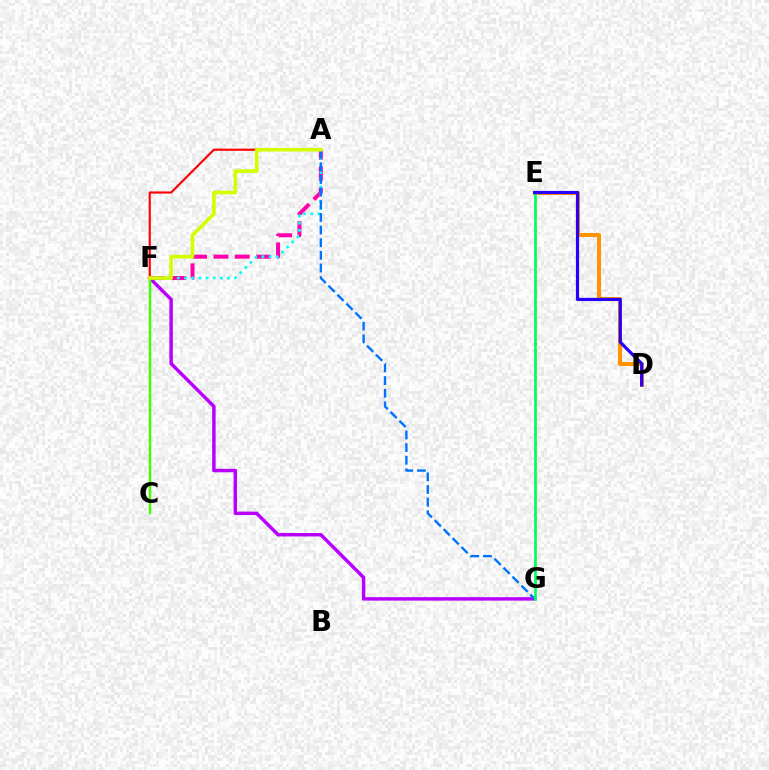{('A', 'F'): [{'color': '#ff00ac', 'line_style': 'dashed', 'thickness': 2.89}, {'color': '#ff0000', 'line_style': 'solid', 'thickness': 1.53}, {'color': '#00fff6', 'line_style': 'dotted', 'thickness': 1.95}, {'color': '#d1ff00', 'line_style': 'solid', 'thickness': 2.59}], ('F', 'G'): [{'color': '#b900ff', 'line_style': 'solid', 'thickness': 2.48}], ('A', 'G'): [{'color': '#0074ff', 'line_style': 'dashed', 'thickness': 1.72}], ('D', 'E'): [{'color': '#ff9400', 'line_style': 'solid', 'thickness': 2.9}, {'color': '#2500ff', 'line_style': 'solid', 'thickness': 2.29}], ('C', 'F'): [{'color': '#3dff00', 'line_style': 'solid', 'thickness': 1.74}], ('E', 'G'): [{'color': '#00ff5c', 'line_style': 'solid', 'thickness': 1.98}]}